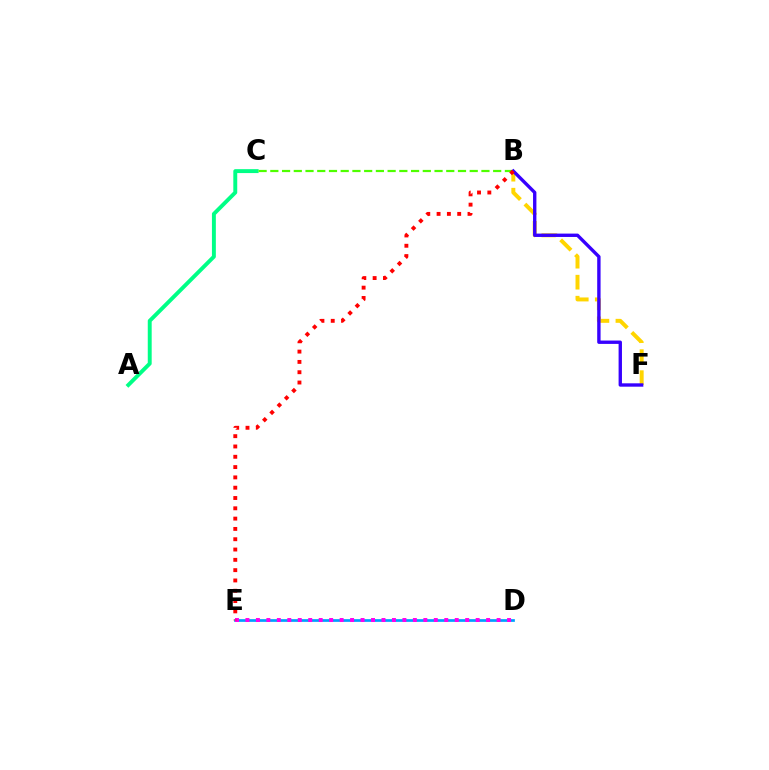{('B', 'F'): [{'color': '#ffd500', 'line_style': 'dashed', 'thickness': 2.86}, {'color': '#3700ff', 'line_style': 'solid', 'thickness': 2.42}], ('A', 'C'): [{'color': '#00ff86', 'line_style': 'solid', 'thickness': 2.82}], ('D', 'E'): [{'color': '#009eff', 'line_style': 'solid', 'thickness': 1.95}, {'color': '#ff00ed', 'line_style': 'dotted', 'thickness': 2.84}], ('B', 'C'): [{'color': '#4fff00', 'line_style': 'dashed', 'thickness': 1.59}], ('B', 'E'): [{'color': '#ff0000', 'line_style': 'dotted', 'thickness': 2.8}]}